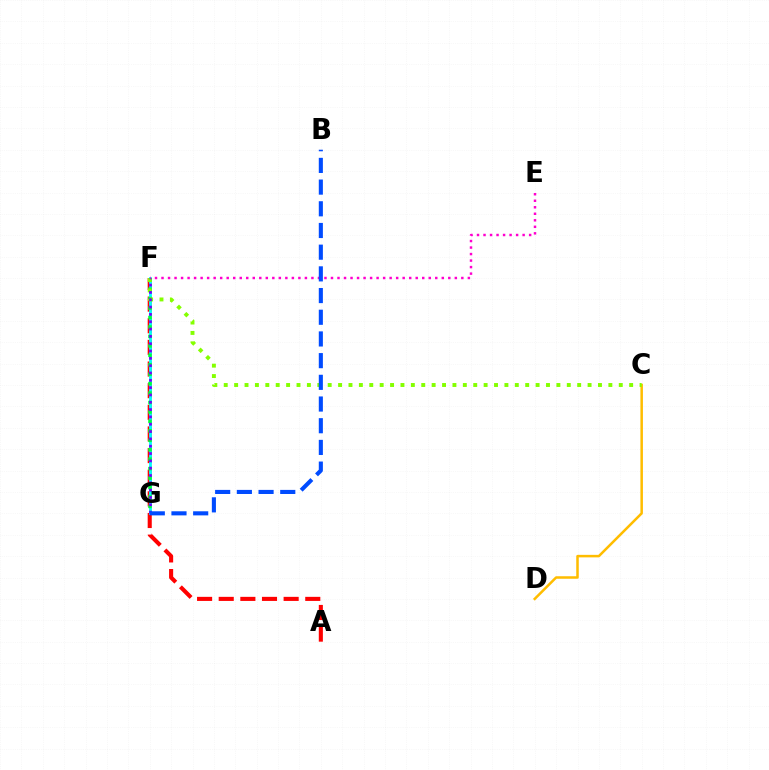{('A', 'F'): [{'color': '#ff0000', 'line_style': 'dashed', 'thickness': 2.94}], ('F', 'G'): [{'color': '#00fff6', 'line_style': 'solid', 'thickness': 2.02}, {'color': '#00ff39', 'line_style': 'dotted', 'thickness': 2.57}, {'color': '#7200ff', 'line_style': 'dotted', 'thickness': 1.99}], ('C', 'D'): [{'color': '#ffbd00', 'line_style': 'solid', 'thickness': 1.81}], ('C', 'F'): [{'color': '#84ff00', 'line_style': 'dotted', 'thickness': 2.82}], ('E', 'F'): [{'color': '#ff00cf', 'line_style': 'dotted', 'thickness': 1.77}], ('B', 'G'): [{'color': '#004bff', 'line_style': 'dashed', 'thickness': 2.95}]}